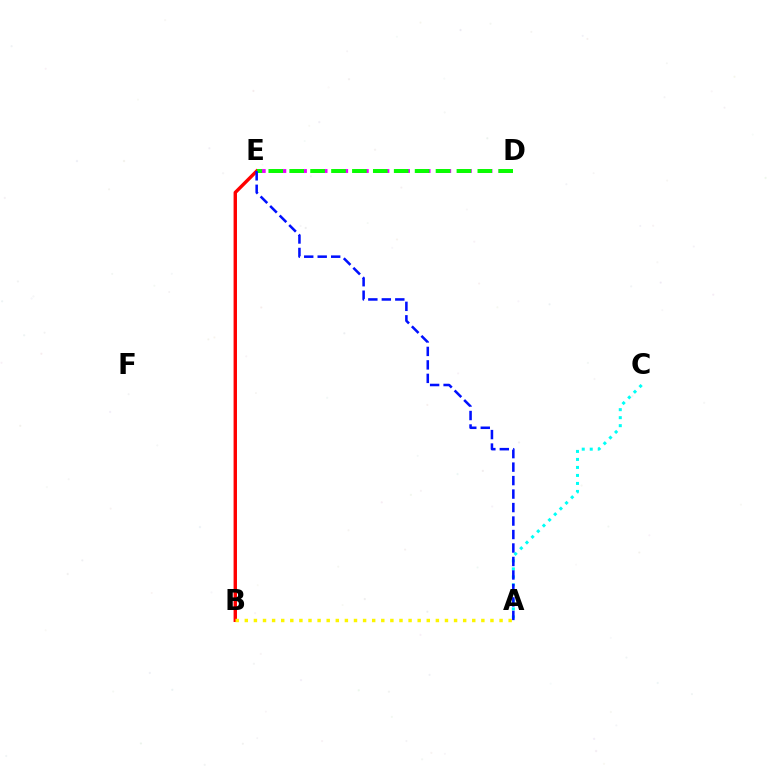{('D', 'E'): [{'color': '#ee00ff', 'line_style': 'dashed', 'thickness': 2.8}, {'color': '#08ff00', 'line_style': 'dashed', 'thickness': 2.84}], ('B', 'E'): [{'color': '#ff0000', 'line_style': 'solid', 'thickness': 2.45}], ('A', 'B'): [{'color': '#fcf500', 'line_style': 'dotted', 'thickness': 2.47}], ('A', 'C'): [{'color': '#00fff6', 'line_style': 'dotted', 'thickness': 2.17}], ('A', 'E'): [{'color': '#0010ff', 'line_style': 'dashed', 'thickness': 1.83}]}